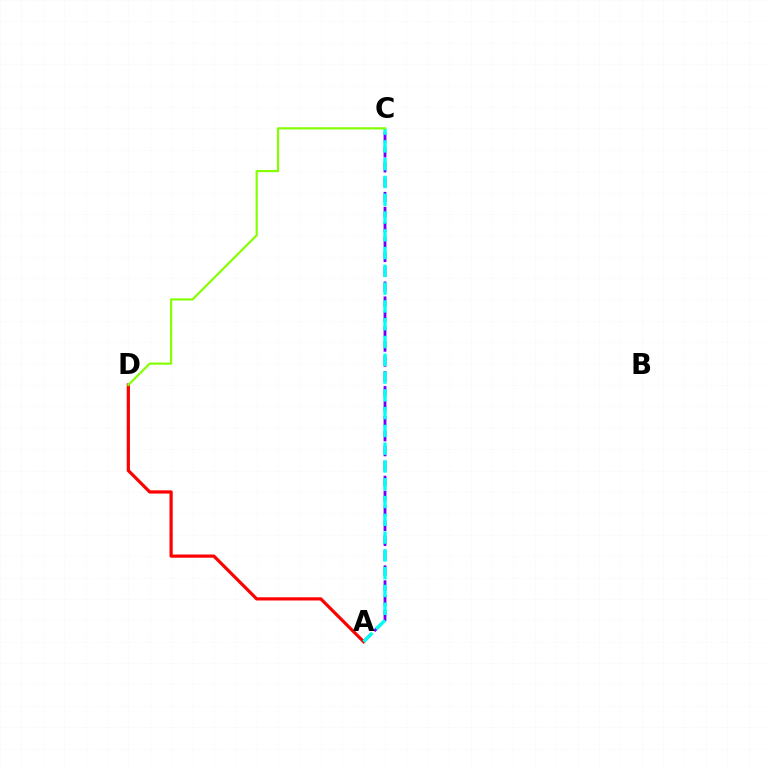{('A', 'C'): [{'color': '#7200ff', 'line_style': 'dashed', 'thickness': 2.03}, {'color': '#00fff6', 'line_style': 'dashed', 'thickness': 2.42}], ('A', 'D'): [{'color': '#ff0000', 'line_style': 'solid', 'thickness': 2.31}], ('C', 'D'): [{'color': '#84ff00', 'line_style': 'solid', 'thickness': 1.56}]}